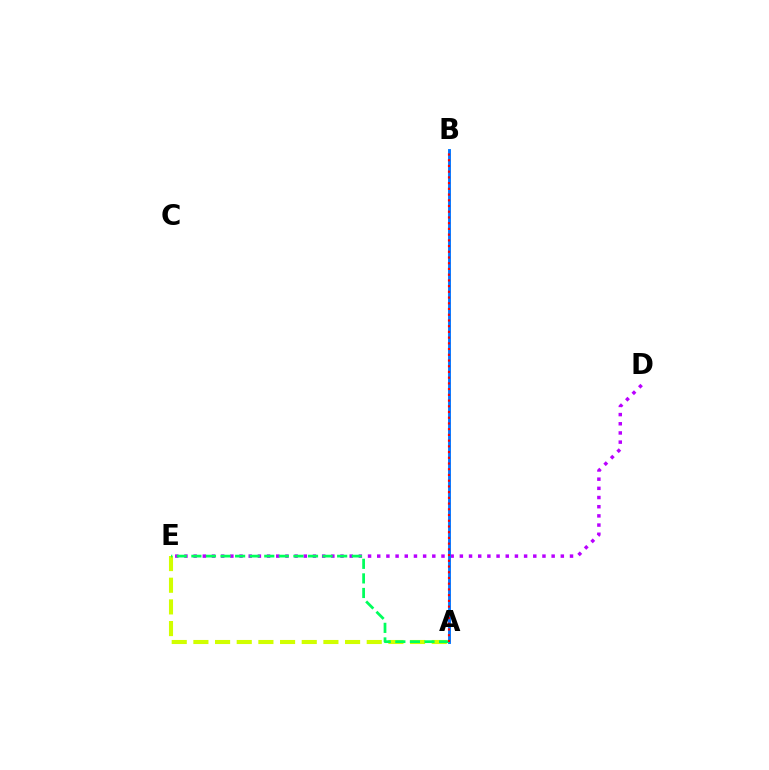{('D', 'E'): [{'color': '#b900ff', 'line_style': 'dotted', 'thickness': 2.49}], ('A', 'E'): [{'color': '#d1ff00', 'line_style': 'dashed', 'thickness': 2.94}, {'color': '#00ff5c', 'line_style': 'dashed', 'thickness': 1.98}], ('A', 'B'): [{'color': '#0074ff', 'line_style': 'solid', 'thickness': 2.07}, {'color': '#ff0000', 'line_style': 'dotted', 'thickness': 1.55}]}